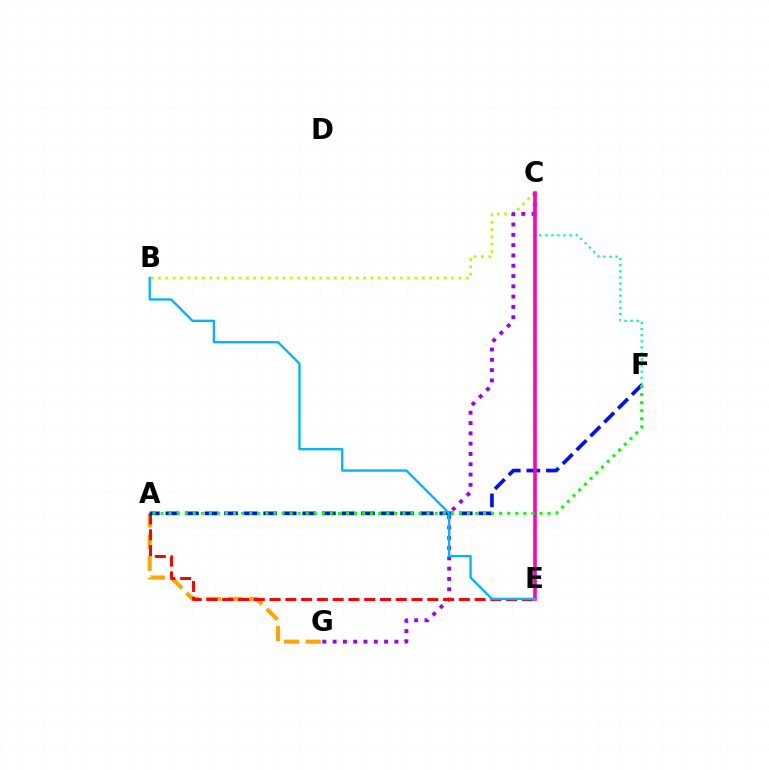{('A', 'G'): [{'color': '#ffa500', 'line_style': 'dashed', 'thickness': 2.95}], ('B', 'C'): [{'color': '#b3ff00', 'line_style': 'dotted', 'thickness': 1.99}], ('C', 'G'): [{'color': '#9b00ff', 'line_style': 'dotted', 'thickness': 2.8}], ('C', 'F'): [{'color': '#00ff9d', 'line_style': 'dotted', 'thickness': 1.65}], ('A', 'E'): [{'color': '#ff0000', 'line_style': 'dashed', 'thickness': 2.14}], ('A', 'F'): [{'color': '#0010ff', 'line_style': 'dashed', 'thickness': 2.66}, {'color': '#08ff00', 'line_style': 'dotted', 'thickness': 2.19}], ('C', 'E'): [{'color': '#ff00bd', 'line_style': 'solid', 'thickness': 2.58}], ('B', 'E'): [{'color': '#00b5ff', 'line_style': 'solid', 'thickness': 1.69}]}